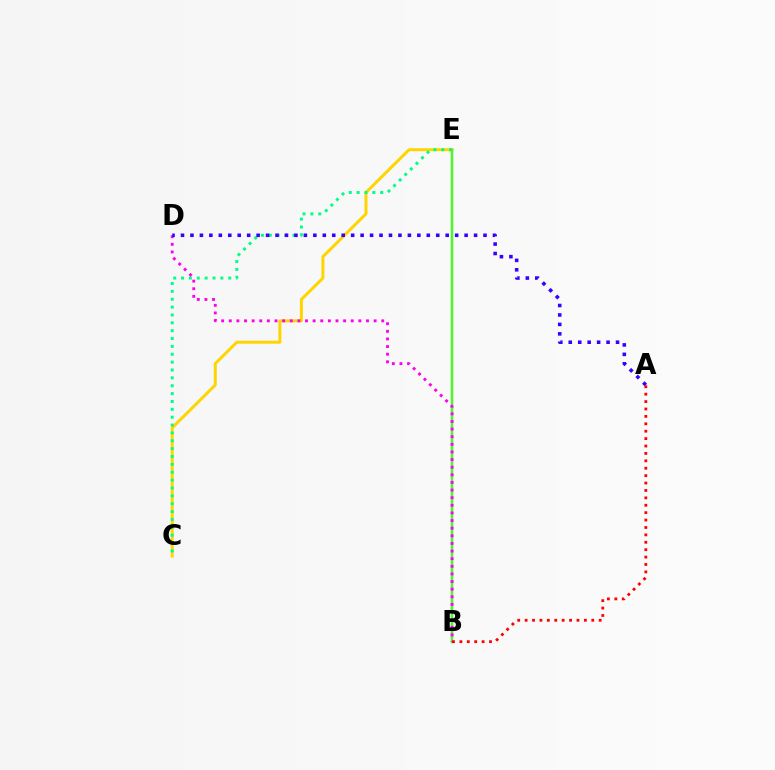{('C', 'E'): [{'color': '#ffd500', 'line_style': 'solid', 'thickness': 2.14}, {'color': '#00ff86', 'line_style': 'dotted', 'thickness': 2.14}], ('B', 'E'): [{'color': '#009eff', 'line_style': 'solid', 'thickness': 1.67}, {'color': '#4fff00', 'line_style': 'solid', 'thickness': 1.53}], ('B', 'D'): [{'color': '#ff00ed', 'line_style': 'dotted', 'thickness': 2.07}], ('A', 'D'): [{'color': '#3700ff', 'line_style': 'dotted', 'thickness': 2.57}], ('A', 'B'): [{'color': '#ff0000', 'line_style': 'dotted', 'thickness': 2.01}]}